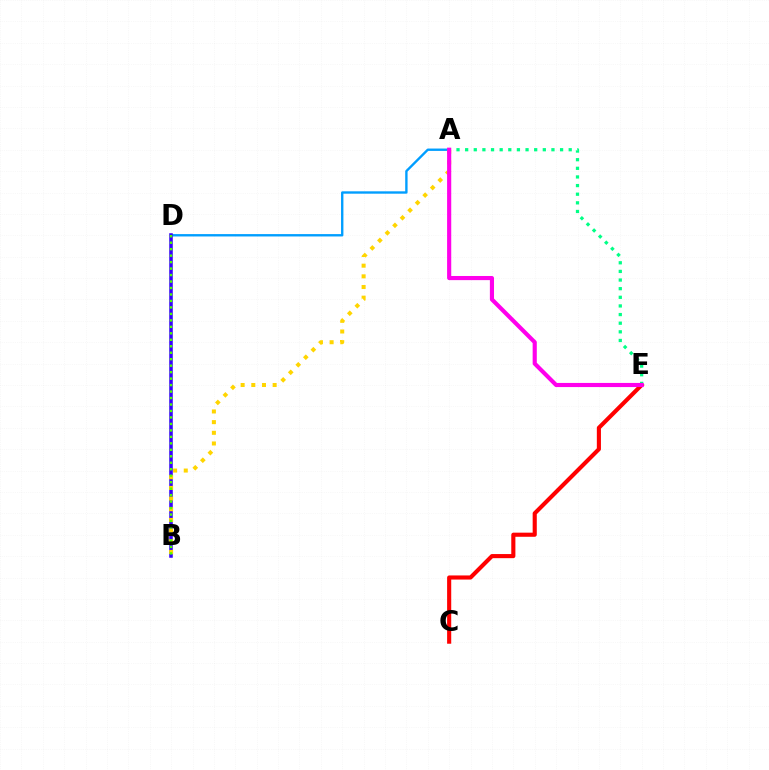{('A', 'D'): [{'color': '#009eff', 'line_style': 'solid', 'thickness': 1.71}], ('C', 'E'): [{'color': '#ff0000', 'line_style': 'solid', 'thickness': 2.96}], ('B', 'D'): [{'color': '#3700ff', 'line_style': 'solid', 'thickness': 2.56}, {'color': '#4fff00', 'line_style': 'dotted', 'thickness': 1.76}], ('A', 'B'): [{'color': '#ffd500', 'line_style': 'dotted', 'thickness': 2.9}], ('A', 'E'): [{'color': '#00ff86', 'line_style': 'dotted', 'thickness': 2.34}, {'color': '#ff00ed', 'line_style': 'solid', 'thickness': 2.98}]}